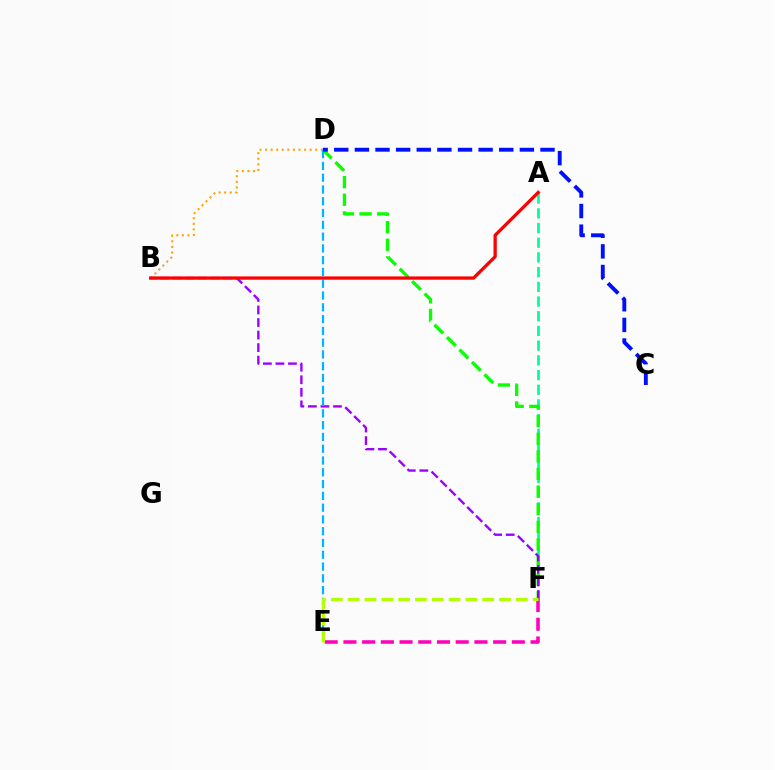{('A', 'F'): [{'color': '#00ff9d', 'line_style': 'dashed', 'thickness': 2.0}], ('D', 'F'): [{'color': '#08ff00', 'line_style': 'dashed', 'thickness': 2.39}], ('E', 'F'): [{'color': '#ff00bd', 'line_style': 'dashed', 'thickness': 2.54}, {'color': '#b3ff00', 'line_style': 'dashed', 'thickness': 2.28}], ('B', 'F'): [{'color': '#9b00ff', 'line_style': 'dashed', 'thickness': 1.7}], ('B', 'D'): [{'color': '#ffa500', 'line_style': 'dotted', 'thickness': 1.52}], ('D', 'E'): [{'color': '#00b5ff', 'line_style': 'dashed', 'thickness': 1.6}], ('A', 'B'): [{'color': '#ff0000', 'line_style': 'solid', 'thickness': 2.37}], ('C', 'D'): [{'color': '#0010ff', 'line_style': 'dashed', 'thickness': 2.8}]}